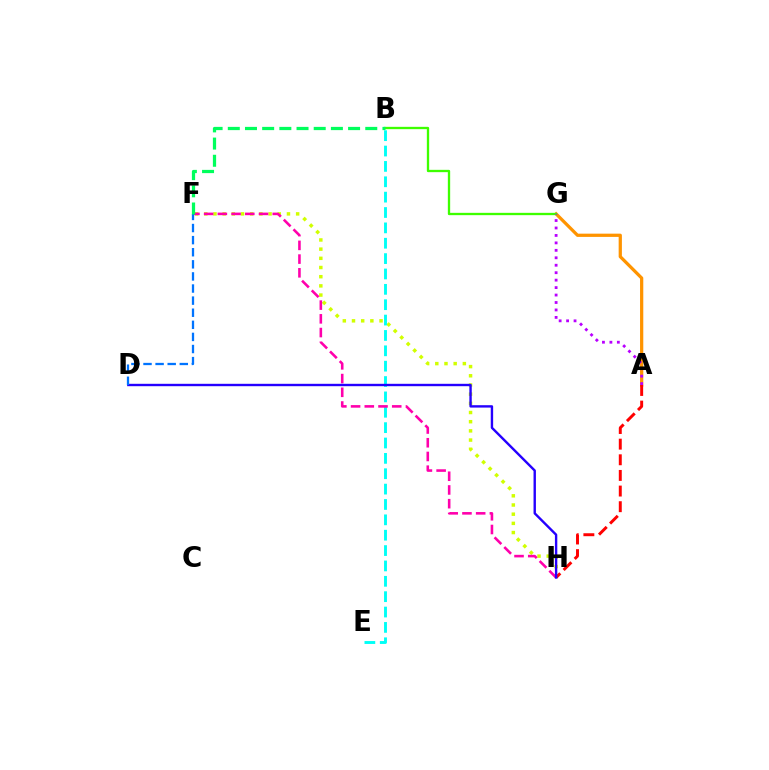{('F', 'H'): [{'color': '#d1ff00', 'line_style': 'dotted', 'thickness': 2.5}, {'color': '#ff00ac', 'line_style': 'dashed', 'thickness': 1.86}], ('A', 'G'): [{'color': '#ff9400', 'line_style': 'solid', 'thickness': 2.33}, {'color': '#b900ff', 'line_style': 'dotted', 'thickness': 2.02}], ('B', 'E'): [{'color': '#00fff6', 'line_style': 'dashed', 'thickness': 2.09}], ('B', 'G'): [{'color': '#3dff00', 'line_style': 'solid', 'thickness': 1.67}], ('A', 'H'): [{'color': '#ff0000', 'line_style': 'dashed', 'thickness': 2.12}], ('D', 'H'): [{'color': '#2500ff', 'line_style': 'solid', 'thickness': 1.72}], ('D', 'F'): [{'color': '#0074ff', 'line_style': 'dashed', 'thickness': 1.64}], ('B', 'F'): [{'color': '#00ff5c', 'line_style': 'dashed', 'thickness': 2.33}]}